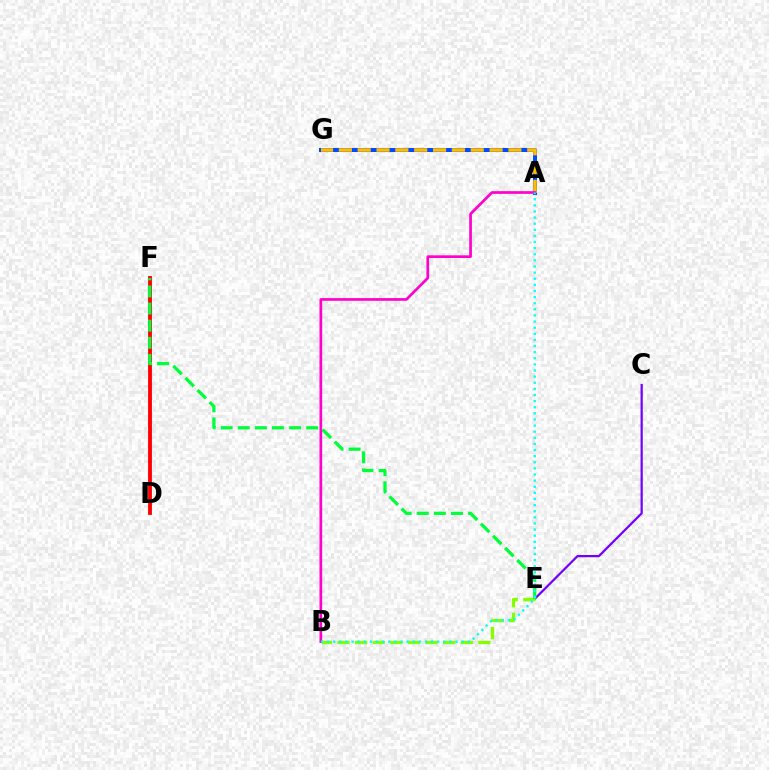{('D', 'F'): [{'color': '#ff0000', 'line_style': 'solid', 'thickness': 2.76}], ('A', 'G'): [{'color': '#004bff', 'line_style': 'solid', 'thickness': 2.89}, {'color': '#ffbd00', 'line_style': 'dashed', 'thickness': 2.56}], ('C', 'E'): [{'color': '#7200ff', 'line_style': 'solid', 'thickness': 1.6}], ('B', 'E'): [{'color': '#84ff00', 'line_style': 'dashed', 'thickness': 2.39}], ('E', 'F'): [{'color': '#00ff39', 'line_style': 'dashed', 'thickness': 2.32}], ('A', 'B'): [{'color': '#ff00cf', 'line_style': 'solid', 'thickness': 1.94}, {'color': '#00fff6', 'line_style': 'dotted', 'thickness': 1.66}]}